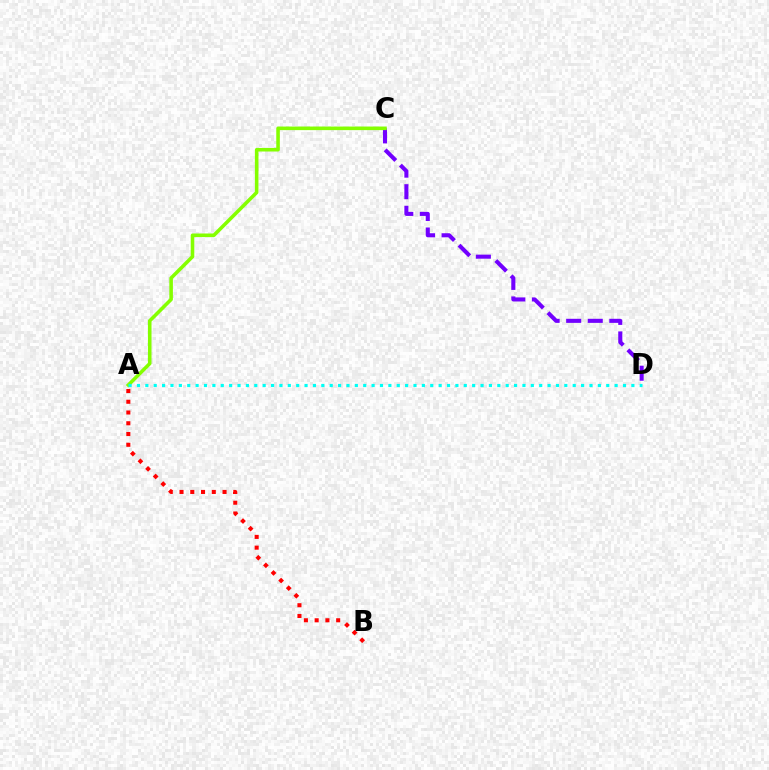{('C', 'D'): [{'color': '#7200ff', 'line_style': 'dashed', 'thickness': 2.93}], ('A', 'B'): [{'color': '#ff0000', 'line_style': 'dotted', 'thickness': 2.92}], ('A', 'C'): [{'color': '#84ff00', 'line_style': 'solid', 'thickness': 2.57}], ('A', 'D'): [{'color': '#00fff6', 'line_style': 'dotted', 'thickness': 2.28}]}